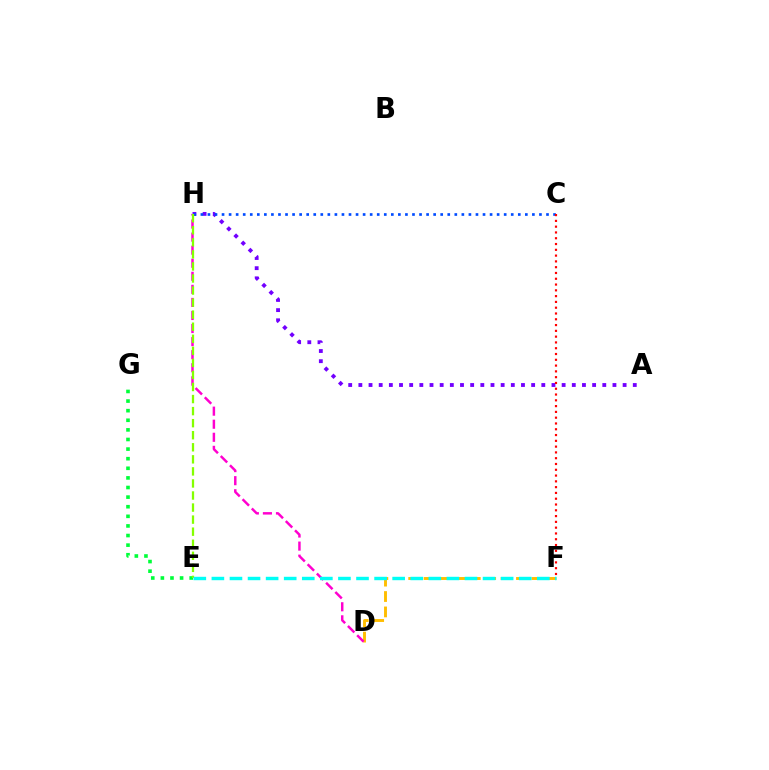{('A', 'H'): [{'color': '#7200ff', 'line_style': 'dotted', 'thickness': 2.76}], ('D', 'F'): [{'color': '#ffbd00', 'line_style': 'dashed', 'thickness': 2.09}], ('D', 'H'): [{'color': '#ff00cf', 'line_style': 'dashed', 'thickness': 1.77}], ('C', 'H'): [{'color': '#004bff', 'line_style': 'dotted', 'thickness': 1.92}], ('E', 'G'): [{'color': '#00ff39', 'line_style': 'dotted', 'thickness': 2.61}], ('E', 'H'): [{'color': '#84ff00', 'line_style': 'dashed', 'thickness': 1.64}], ('E', 'F'): [{'color': '#00fff6', 'line_style': 'dashed', 'thickness': 2.46}], ('C', 'F'): [{'color': '#ff0000', 'line_style': 'dotted', 'thickness': 1.57}]}